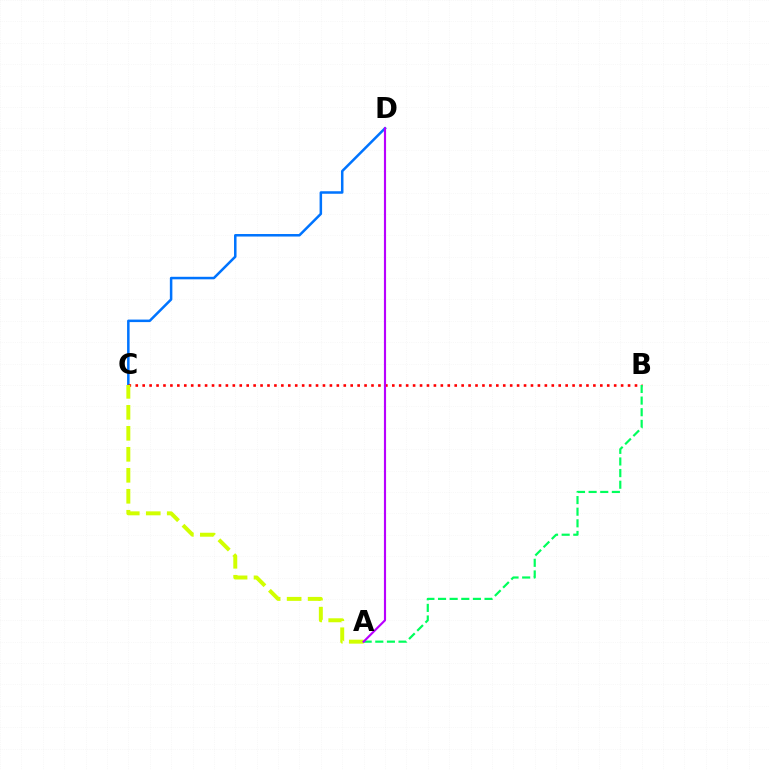{('C', 'D'): [{'color': '#0074ff', 'line_style': 'solid', 'thickness': 1.81}], ('B', 'C'): [{'color': '#ff0000', 'line_style': 'dotted', 'thickness': 1.88}], ('A', 'C'): [{'color': '#d1ff00', 'line_style': 'dashed', 'thickness': 2.85}], ('A', 'B'): [{'color': '#00ff5c', 'line_style': 'dashed', 'thickness': 1.58}], ('A', 'D'): [{'color': '#b900ff', 'line_style': 'solid', 'thickness': 1.55}]}